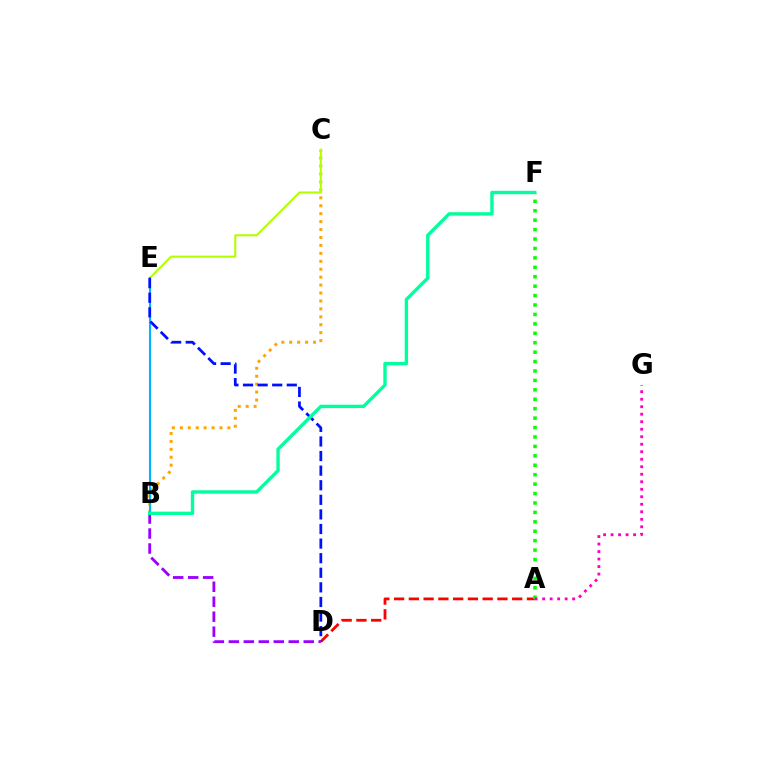{('B', 'C'): [{'color': '#ffa500', 'line_style': 'dotted', 'thickness': 2.16}], ('C', 'E'): [{'color': '#b3ff00', 'line_style': 'solid', 'thickness': 1.51}], ('A', 'D'): [{'color': '#ff0000', 'line_style': 'dashed', 'thickness': 2.01}], ('A', 'F'): [{'color': '#08ff00', 'line_style': 'dotted', 'thickness': 2.56}], ('B', 'E'): [{'color': '#00b5ff', 'line_style': 'solid', 'thickness': 1.5}], ('D', 'E'): [{'color': '#0010ff', 'line_style': 'dashed', 'thickness': 1.98}], ('B', 'D'): [{'color': '#9b00ff', 'line_style': 'dashed', 'thickness': 2.03}], ('A', 'G'): [{'color': '#ff00bd', 'line_style': 'dotted', 'thickness': 2.04}], ('B', 'F'): [{'color': '#00ff9d', 'line_style': 'solid', 'thickness': 2.43}]}